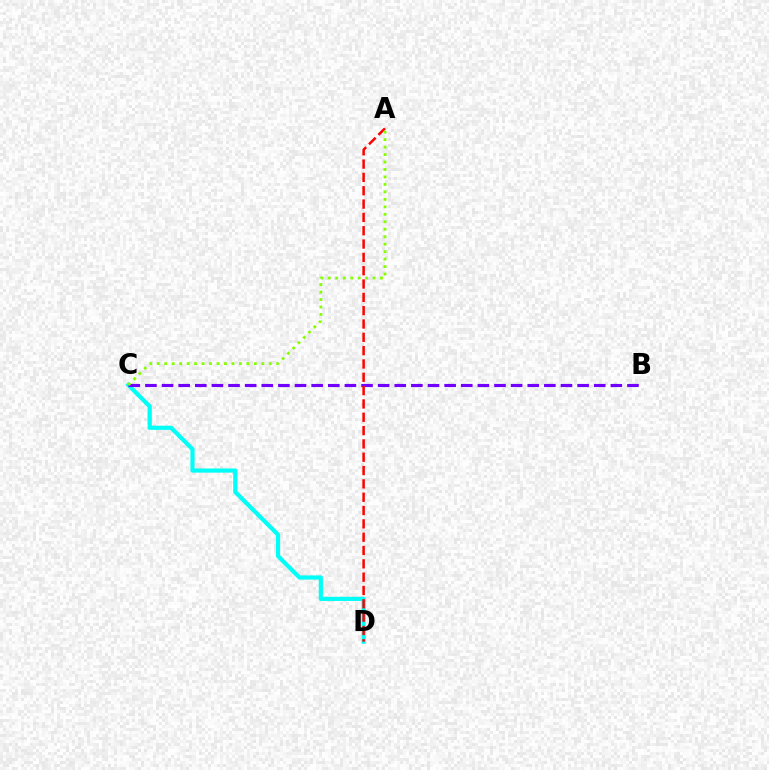{('C', 'D'): [{'color': '#00fff6', 'line_style': 'solid', 'thickness': 3.0}], ('B', 'C'): [{'color': '#7200ff', 'line_style': 'dashed', 'thickness': 2.26}], ('A', 'D'): [{'color': '#ff0000', 'line_style': 'dashed', 'thickness': 1.81}], ('A', 'C'): [{'color': '#84ff00', 'line_style': 'dotted', 'thickness': 2.03}]}